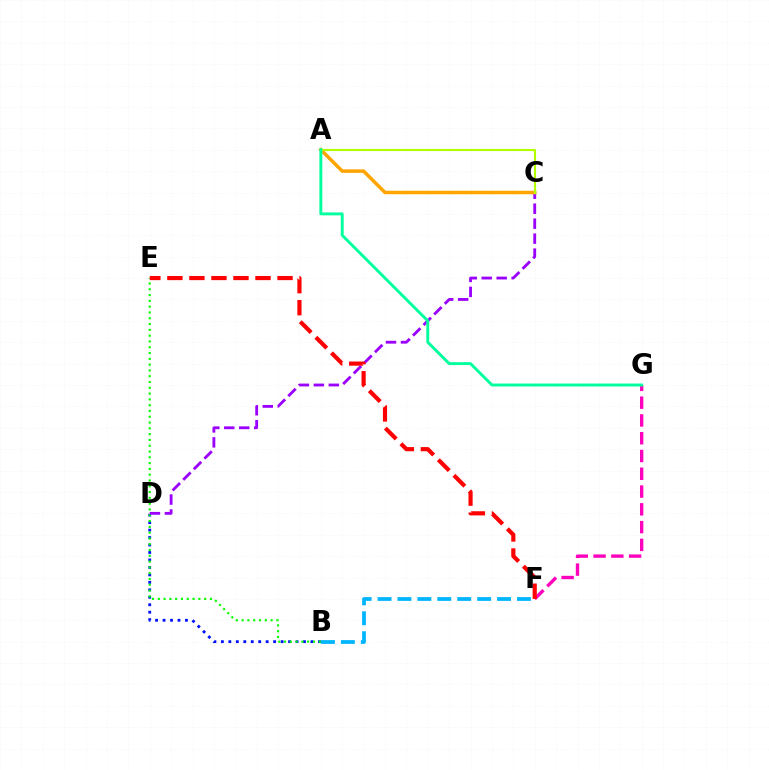{('B', 'D'): [{'color': '#0010ff', 'line_style': 'dotted', 'thickness': 2.03}], ('B', 'E'): [{'color': '#08ff00', 'line_style': 'dotted', 'thickness': 1.57}], ('C', 'D'): [{'color': '#9b00ff', 'line_style': 'dashed', 'thickness': 2.03}], ('F', 'G'): [{'color': '#ff00bd', 'line_style': 'dashed', 'thickness': 2.41}], ('A', 'C'): [{'color': '#ffa500', 'line_style': 'solid', 'thickness': 2.52}, {'color': '#b3ff00', 'line_style': 'solid', 'thickness': 1.54}], ('B', 'F'): [{'color': '#00b5ff', 'line_style': 'dashed', 'thickness': 2.71}], ('E', 'F'): [{'color': '#ff0000', 'line_style': 'dashed', 'thickness': 2.99}], ('A', 'G'): [{'color': '#00ff9d', 'line_style': 'solid', 'thickness': 2.1}]}